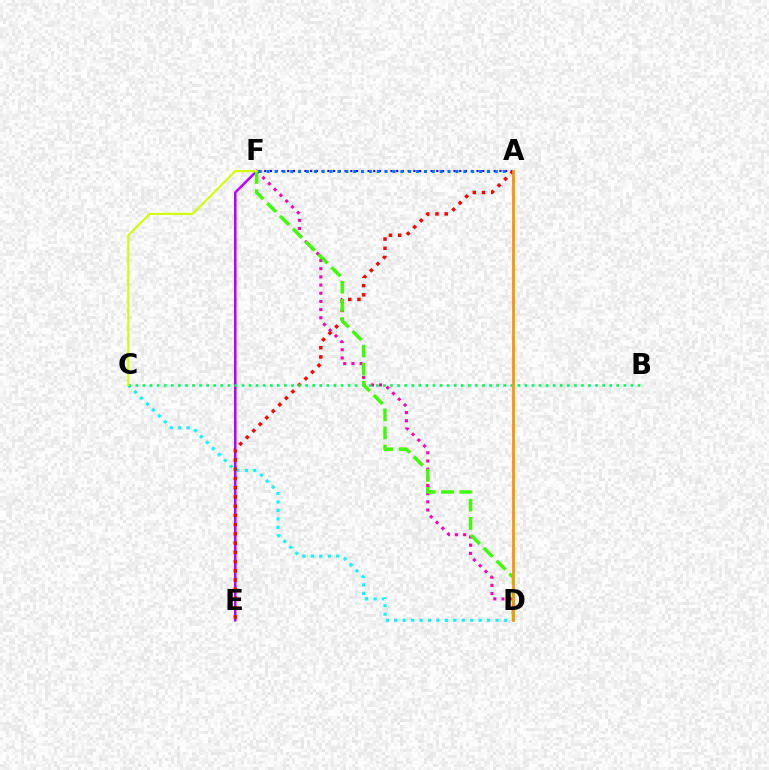{('C', 'D'): [{'color': '#00fff6', 'line_style': 'dotted', 'thickness': 2.29}], ('D', 'F'): [{'color': '#ff00ac', 'line_style': 'dotted', 'thickness': 2.22}, {'color': '#3dff00', 'line_style': 'dashed', 'thickness': 2.47}], ('A', 'F'): [{'color': '#2500ff', 'line_style': 'dotted', 'thickness': 1.56}, {'color': '#0074ff', 'line_style': 'dotted', 'thickness': 2.14}], ('E', 'F'): [{'color': '#b900ff', 'line_style': 'solid', 'thickness': 1.82}], ('A', 'E'): [{'color': '#ff0000', 'line_style': 'dotted', 'thickness': 2.51}], ('B', 'C'): [{'color': '#00ff5c', 'line_style': 'dotted', 'thickness': 1.92}], ('C', 'F'): [{'color': '#d1ff00', 'line_style': 'solid', 'thickness': 1.51}], ('A', 'D'): [{'color': '#ff9400', 'line_style': 'solid', 'thickness': 1.99}]}